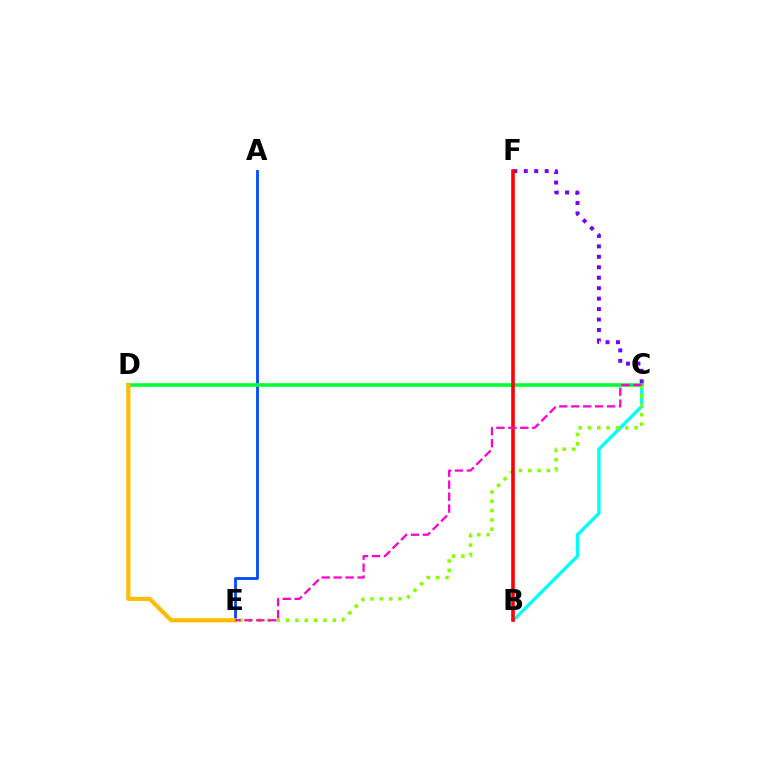{('B', 'C'): [{'color': '#00fff6', 'line_style': 'solid', 'thickness': 2.38}], ('A', 'E'): [{'color': '#004bff', 'line_style': 'solid', 'thickness': 2.02}], ('C', 'D'): [{'color': '#00ff39', 'line_style': 'solid', 'thickness': 2.58}], ('C', 'F'): [{'color': '#7200ff', 'line_style': 'dotted', 'thickness': 2.84}], ('C', 'E'): [{'color': '#84ff00', 'line_style': 'dotted', 'thickness': 2.53}, {'color': '#ff00cf', 'line_style': 'dashed', 'thickness': 1.62}], ('D', 'E'): [{'color': '#ffbd00', 'line_style': 'solid', 'thickness': 3.0}], ('B', 'F'): [{'color': '#ff0000', 'line_style': 'solid', 'thickness': 2.59}]}